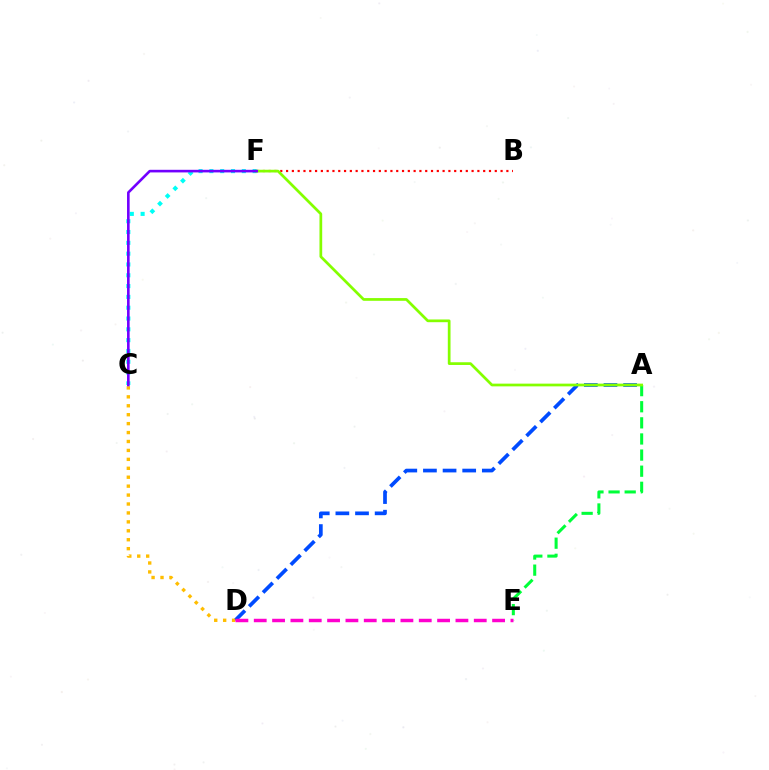{('B', 'F'): [{'color': '#ff0000', 'line_style': 'dotted', 'thickness': 1.58}], ('C', 'F'): [{'color': '#00fff6', 'line_style': 'dotted', 'thickness': 2.94}, {'color': '#7200ff', 'line_style': 'solid', 'thickness': 1.88}], ('A', 'E'): [{'color': '#00ff39', 'line_style': 'dashed', 'thickness': 2.19}], ('A', 'D'): [{'color': '#004bff', 'line_style': 'dashed', 'thickness': 2.67}], ('A', 'F'): [{'color': '#84ff00', 'line_style': 'solid', 'thickness': 1.96}], ('C', 'D'): [{'color': '#ffbd00', 'line_style': 'dotted', 'thickness': 2.43}], ('D', 'E'): [{'color': '#ff00cf', 'line_style': 'dashed', 'thickness': 2.49}]}